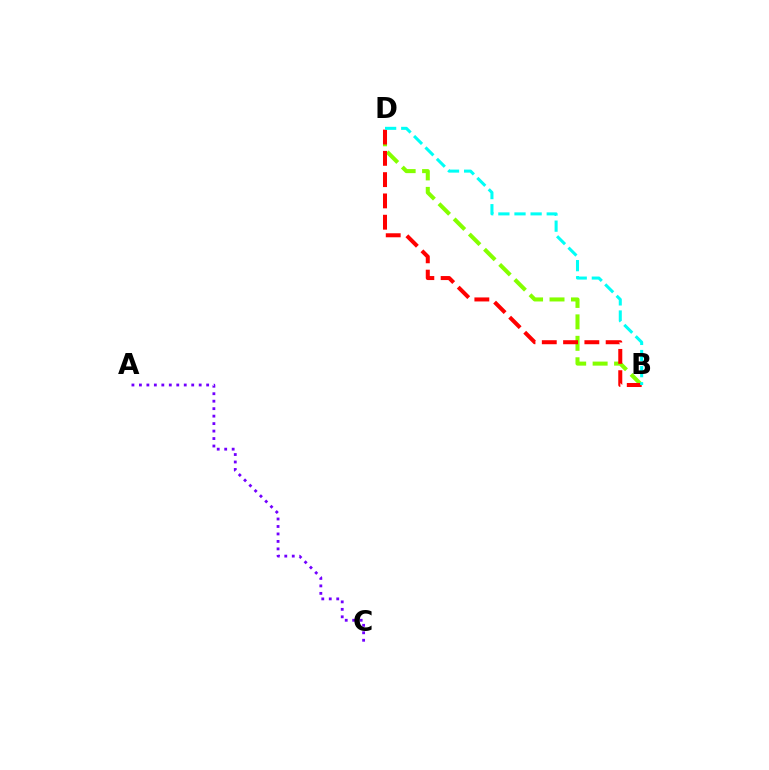{('A', 'C'): [{'color': '#7200ff', 'line_style': 'dotted', 'thickness': 2.03}], ('B', 'D'): [{'color': '#84ff00', 'line_style': 'dashed', 'thickness': 2.91}, {'color': '#ff0000', 'line_style': 'dashed', 'thickness': 2.89}, {'color': '#00fff6', 'line_style': 'dashed', 'thickness': 2.19}]}